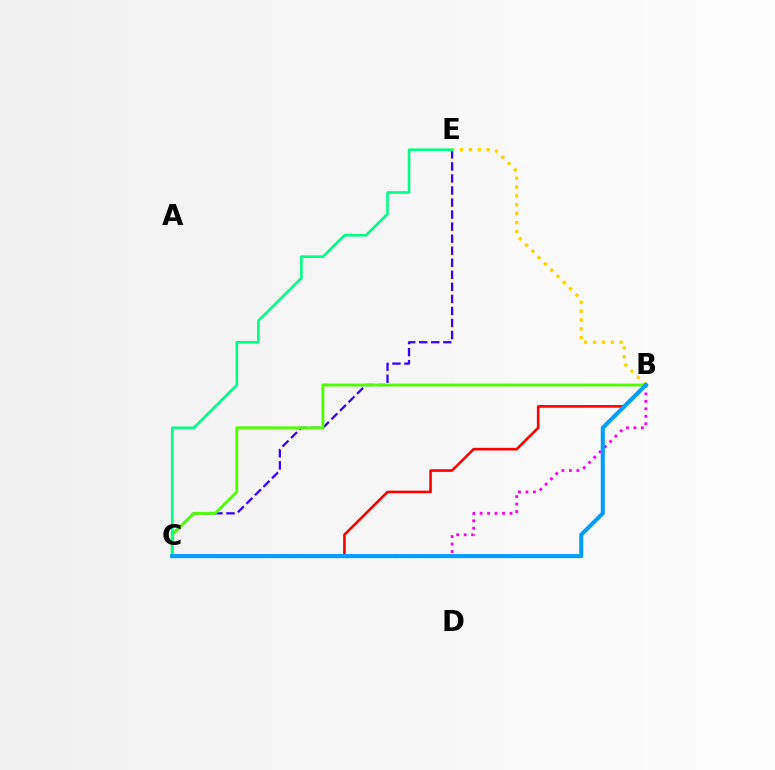{('C', 'E'): [{'color': '#3700ff', 'line_style': 'dashed', 'thickness': 1.64}, {'color': '#00ff86', 'line_style': 'solid', 'thickness': 1.87}], ('B', 'C'): [{'color': '#ff0000', 'line_style': 'solid', 'thickness': 1.88}, {'color': '#ff00ed', 'line_style': 'dotted', 'thickness': 2.03}, {'color': '#4fff00', 'line_style': 'solid', 'thickness': 2.06}, {'color': '#009eff', 'line_style': 'solid', 'thickness': 2.93}], ('B', 'E'): [{'color': '#ffd500', 'line_style': 'dotted', 'thickness': 2.41}]}